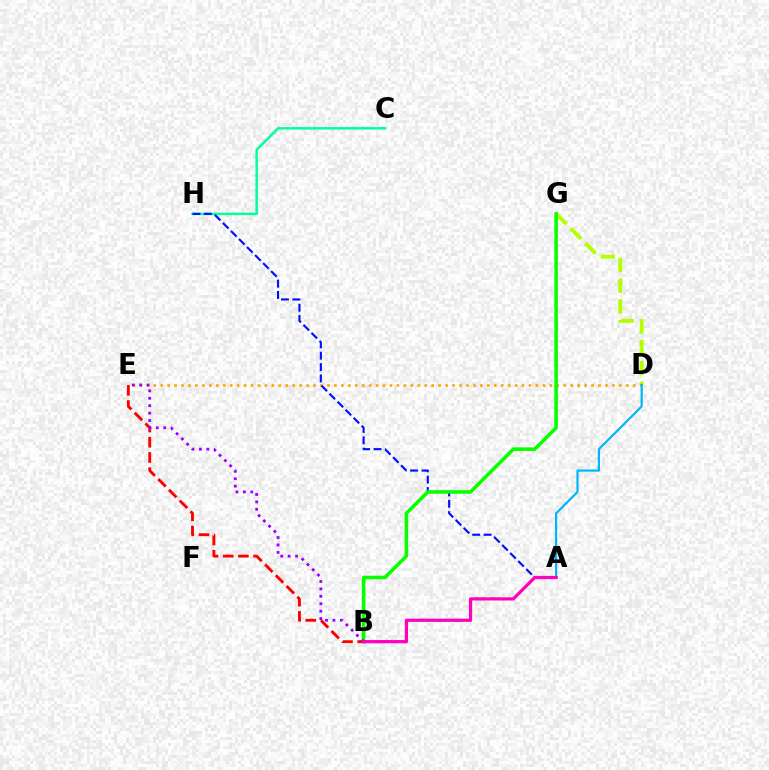{('C', 'H'): [{'color': '#00ff9d', 'line_style': 'solid', 'thickness': 1.78}], ('B', 'E'): [{'color': '#ff0000', 'line_style': 'dashed', 'thickness': 2.07}, {'color': '#9b00ff', 'line_style': 'dotted', 'thickness': 2.02}], ('D', 'G'): [{'color': '#b3ff00', 'line_style': 'dashed', 'thickness': 2.82}], ('D', 'E'): [{'color': '#ffa500', 'line_style': 'dotted', 'thickness': 1.89}], ('A', 'H'): [{'color': '#0010ff', 'line_style': 'dashed', 'thickness': 1.54}], ('B', 'G'): [{'color': '#08ff00', 'line_style': 'solid', 'thickness': 2.57}], ('A', 'D'): [{'color': '#00b5ff', 'line_style': 'solid', 'thickness': 1.58}], ('A', 'B'): [{'color': '#ff00bd', 'line_style': 'solid', 'thickness': 2.32}]}